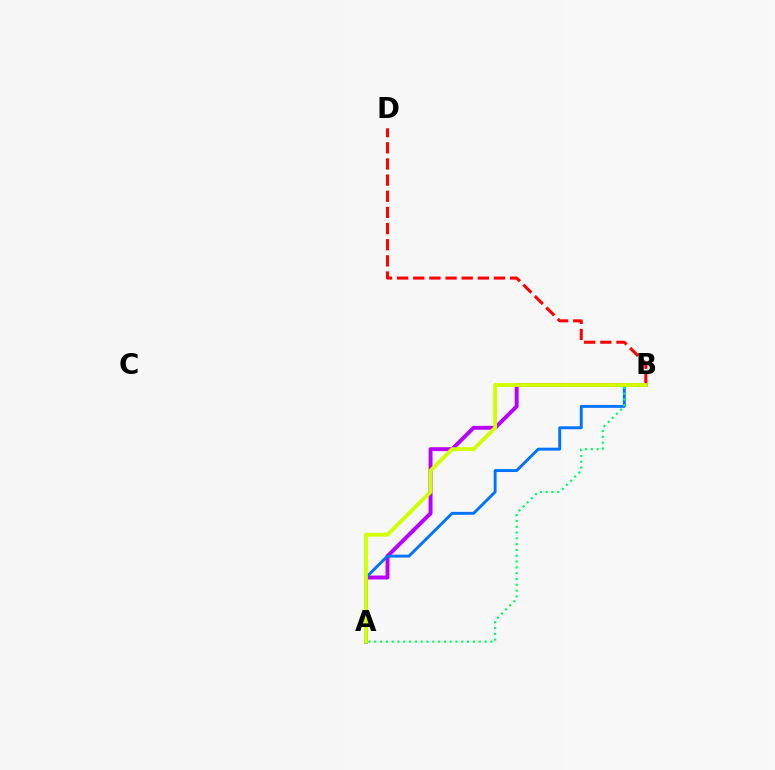{('A', 'B'): [{'color': '#b900ff', 'line_style': 'solid', 'thickness': 2.83}, {'color': '#0074ff', 'line_style': 'solid', 'thickness': 2.11}, {'color': '#00ff5c', 'line_style': 'dotted', 'thickness': 1.58}, {'color': '#d1ff00', 'line_style': 'solid', 'thickness': 2.77}], ('B', 'D'): [{'color': '#ff0000', 'line_style': 'dashed', 'thickness': 2.19}]}